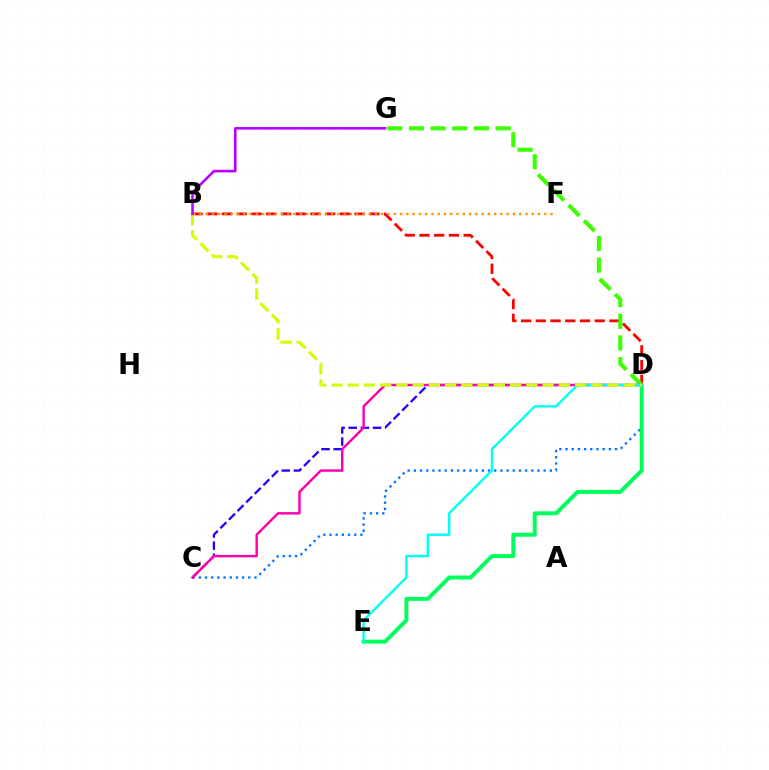{('C', 'D'): [{'color': '#0074ff', 'line_style': 'dotted', 'thickness': 1.68}, {'color': '#2500ff', 'line_style': 'dashed', 'thickness': 1.65}, {'color': '#ff00ac', 'line_style': 'solid', 'thickness': 1.75}], ('B', 'D'): [{'color': '#ff0000', 'line_style': 'dashed', 'thickness': 2.0}, {'color': '#d1ff00', 'line_style': 'dashed', 'thickness': 2.21}], ('D', 'G'): [{'color': '#3dff00', 'line_style': 'dashed', 'thickness': 2.94}], ('D', 'E'): [{'color': '#00ff5c', 'line_style': 'solid', 'thickness': 2.85}, {'color': '#00fff6', 'line_style': 'solid', 'thickness': 1.72}], ('B', 'F'): [{'color': '#ff9400', 'line_style': 'dotted', 'thickness': 1.7}], ('B', 'G'): [{'color': '#b900ff', 'line_style': 'solid', 'thickness': 1.86}]}